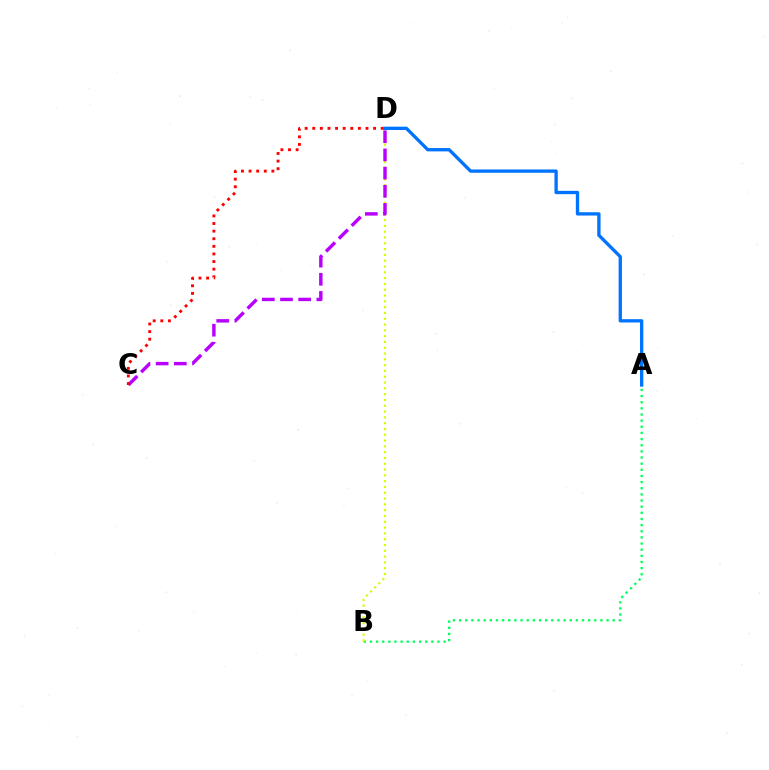{('A', 'B'): [{'color': '#00ff5c', 'line_style': 'dotted', 'thickness': 1.67}], ('B', 'D'): [{'color': '#d1ff00', 'line_style': 'dotted', 'thickness': 1.58}], ('A', 'D'): [{'color': '#0074ff', 'line_style': 'solid', 'thickness': 2.39}], ('C', 'D'): [{'color': '#b900ff', 'line_style': 'dashed', 'thickness': 2.47}, {'color': '#ff0000', 'line_style': 'dotted', 'thickness': 2.07}]}